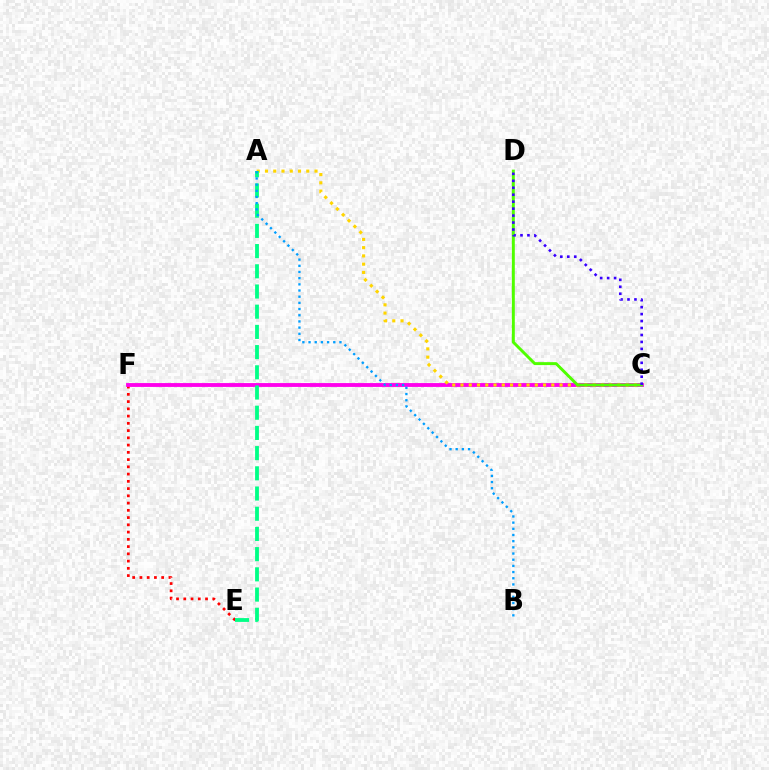{('E', 'F'): [{'color': '#ff0000', 'line_style': 'dotted', 'thickness': 1.97}], ('C', 'F'): [{'color': '#ff00ed', 'line_style': 'solid', 'thickness': 2.77}], ('A', 'C'): [{'color': '#ffd500', 'line_style': 'dotted', 'thickness': 2.24}], ('C', 'D'): [{'color': '#4fff00', 'line_style': 'solid', 'thickness': 2.12}, {'color': '#3700ff', 'line_style': 'dotted', 'thickness': 1.89}], ('A', 'E'): [{'color': '#00ff86', 'line_style': 'dashed', 'thickness': 2.74}], ('A', 'B'): [{'color': '#009eff', 'line_style': 'dotted', 'thickness': 1.68}]}